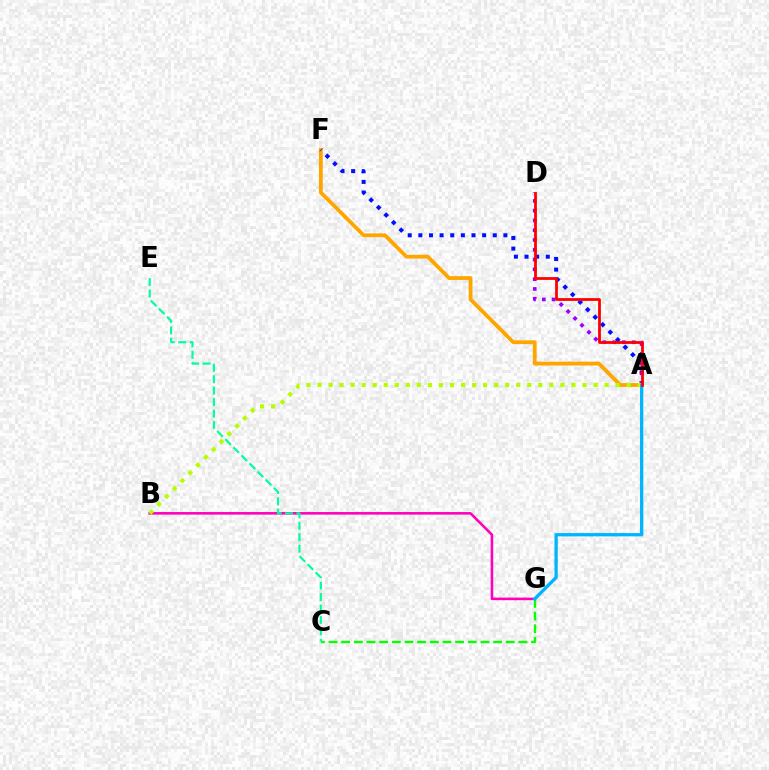{('A', 'F'): [{'color': '#ffa500', 'line_style': 'solid', 'thickness': 2.74}, {'color': '#0010ff', 'line_style': 'dotted', 'thickness': 2.89}], ('B', 'G'): [{'color': '#ff00bd', 'line_style': 'solid', 'thickness': 1.85}], ('A', 'D'): [{'color': '#9b00ff', 'line_style': 'dotted', 'thickness': 2.66}, {'color': '#ff0000', 'line_style': 'solid', 'thickness': 2.0}], ('C', 'G'): [{'color': '#08ff00', 'line_style': 'dashed', 'thickness': 1.72}], ('A', 'B'): [{'color': '#b3ff00', 'line_style': 'dotted', 'thickness': 3.0}], ('A', 'G'): [{'color': '#00b5ff', 'line_style': 'solid', 'thickness': 2.37}], ('C', 'E'): [{'color': '#00ff9d', 'line_style': 'dashed', 'thickness': 1.55}]}